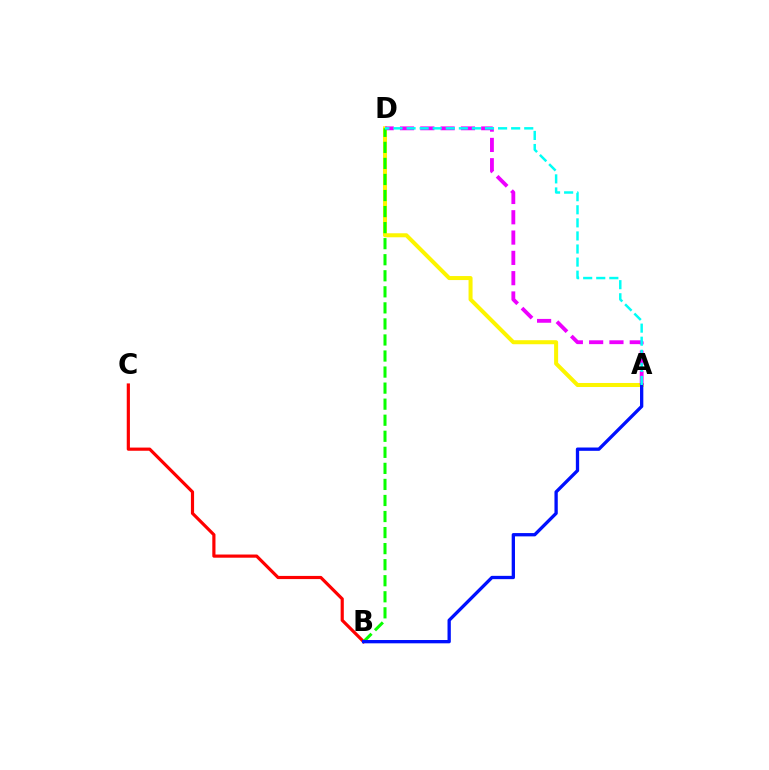{('A', 'D'): [{'color': '#fcf500', 'line_style': 'solid', 'thickness': 2.89}, {'color': '#ee00ff', 'line_style': 'dashed', 'thickness': 2.76}, {'color': '#00fff6', 'line_style': 'dashed', 'thickness': 1.78}], ('B', 'C'): [{'color': '#ff0000', 'line_style': 'solid', 'thickness': 2.29}], ('B', 'D'): [{'color': '#08ff00', 'line_style': 'dashed', 'thickness': 2.18}], ('A', 'B'): [{'color': '#0010ff', 'line_style': 'solid', 'thickness': 2.38}]}